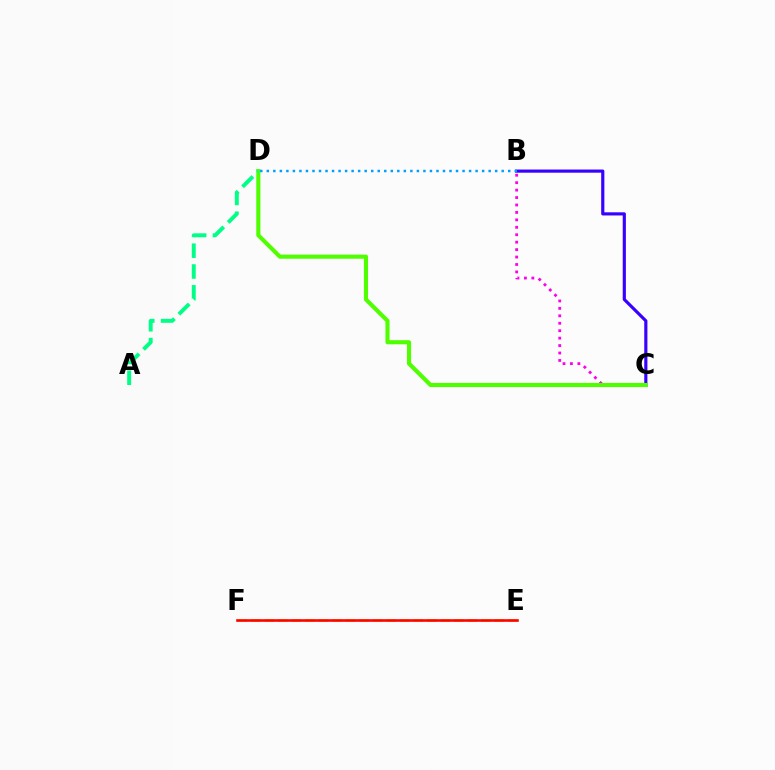{('B', 'C'): [{'color': '#ff00ed', 'line_style': 'dotted', 'thickness': 2.02}, {'color': '#3700ff', 'line_style': 'solid', 'thickness': 2.27}], ('C', 'D'): [{'color': '#4fff00', 'line_style': 'solid', 'thickness': 2.95}], ('E', 'F'): [{'color': '#ffd500', 'line_style': 'dashed', 'thickness': 1.84}, {'color': '#ff0000', 'line_style': 'solid', 'thickness': 1.87}], ('A', 'D'): [{'color': '#00ff86', 'line_style': 'dashed', 'thickness': 2.83}], ('B', 'D'): [{'color': '#009eff', 'line_style': 'dotted', 'thickness': 1.77}]}